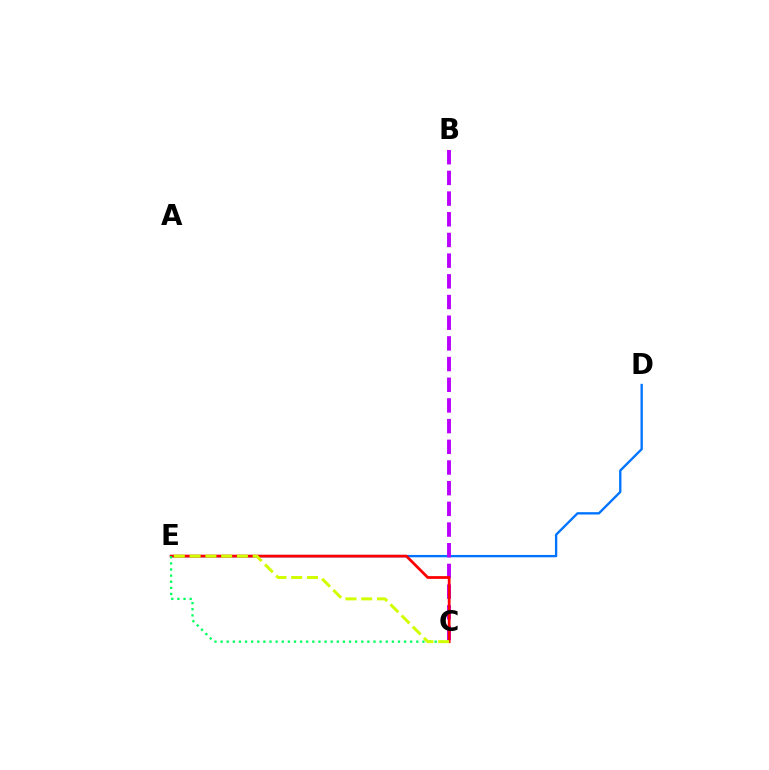{('D', 'E'): [{'color': '#0074ff', 'line_style': 'solid', 'thickness': 1.69}], ('B', 'C'): [{'color': '#b900ff', 'line_style': 'dashed', 'thickness': 2.81}], ('C', 'E'): [{'color': '#ff0000', 'line_style': 'solid', 'thickness': 1.99}, {'color': '#00ff5c', 'line_style': 'dotted', 'thickness': 1.66}, {'color': '#d1ff00', 'line_style': 'dashed', 'thickness': 2.14}]}